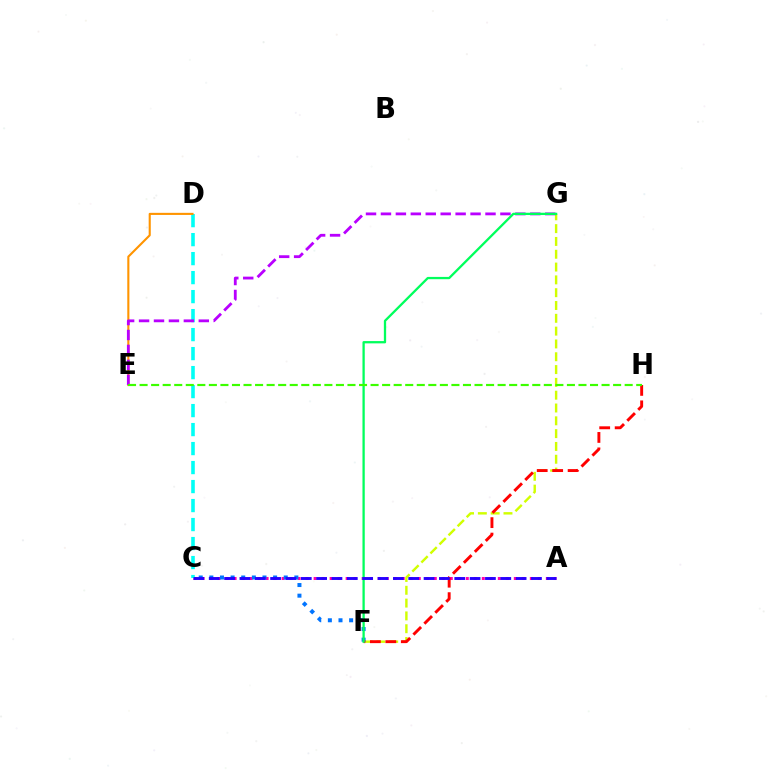{('A', 'C'): [{'color': '#ff00ac', 'line_style': 'dotted', 'thickness': 2.18}, {'color': '#2500ff', 'line_style': 'dashed', 'thickness': 2.08}], ('C', 'D'): [{'color': '#00fff6', 'line_style': 'dashed', 'thickness': 2.58}], ('D', 'E'): [{'color': '#ff9400', 'line_style': 'solid', 'thickness': 1.52}], ('F', 'G'): [{'color': '#d1ff00', 'line_style': 'dashed', 'thickness': 1.74}, {'color': '#00ff5c', 'line_style': 'solid', 'thickness': 1.65}], ('C', 'F'): [{'color': '#0074ff', 'line_style': 'dotted', 'thickness': 2.89}], ('F', 'H'): [{'color': '#ff0000', 'line_style': 'dashed', 'thickness': 2.1}], ('E', 'G'): [{'color': '#b900ff', 'line_style': 'dashed', 'thickness': 2.03}], ('E', 'H'): [{'color': '#3dff00', 'line_style': 'dashed', 'thickness': 1.57}]}